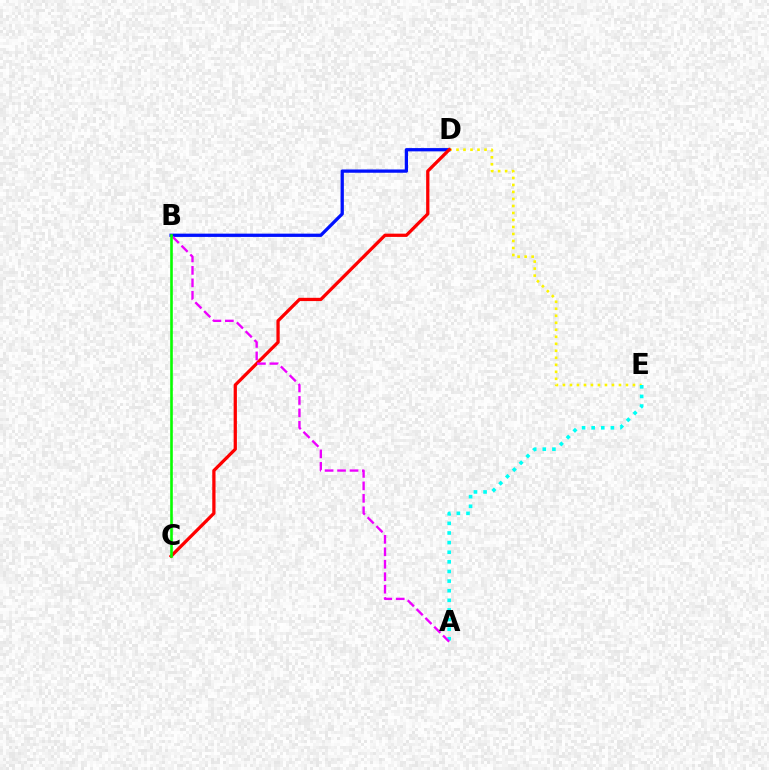{('B', 'D'): [{'color': '#0010ff', 'line_style': 'solid', 'thickness': 2.36}], ('D', 'E'): [{'color': '#fcf500', 'line_style': 'dotted', 'thickness': 1.9}], ('C', 'D'): [{'color': '#ff0000', 'line_style': 'solid', 'thickness': 2.35}], ('A', 'E'): [{'color': '#00fff6', 'line_style': 'dotted', 'thickness': 2.61}], ('A', 'B'): [{'color': '#ee00ff', 'line_style': 'dashed', 'thickness': 1.69}], ('B', 'C'): [{'color': '#08ff00', 'line_style': 'solid', 'thickness': 1.88}]}